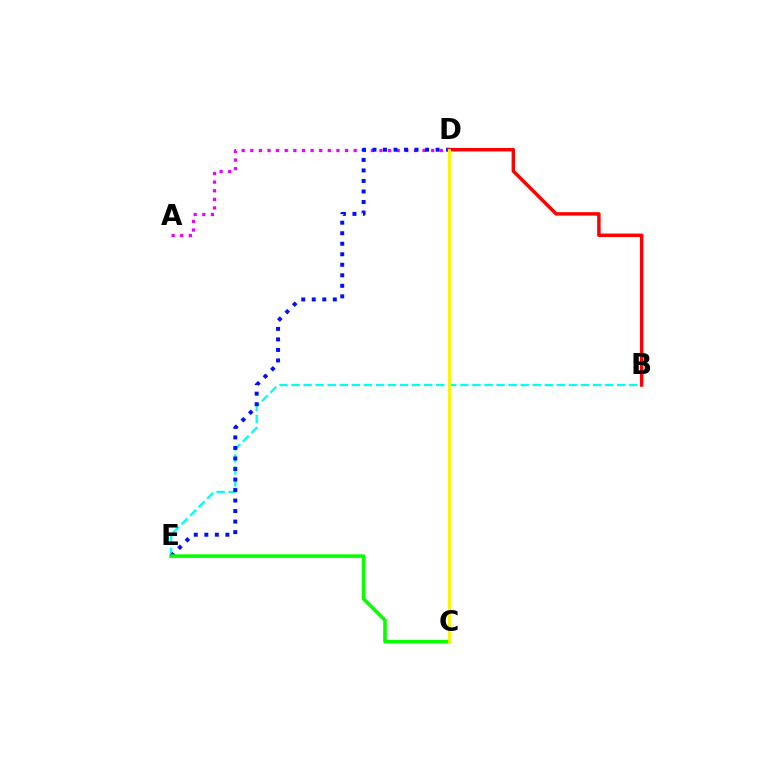{('A', 'D'): [{'color': '#ee00ff', 'line_style': 'dotted', 'thickness': 2.34}], ('B', 'E'): [{'color': '#00fff6', 'line_style': 'dashed', 'thickness': 1.64}], ('D', 'E'): [{'color': '#0010ff', 'line_style': 'dotted', 'thickness': 2.86}], ('B', 'D'): [{'color': '#ff0000', 'line_style': 'solid', 'thickness': 2.49}], ('C', 'E'): [{'color': '#08ff00', 'line_style': 'solid', 'thickness': 2.58}], ('C', 'D'): [{'color': '#fcf500', 'line_style': 'solid', 'thickness': 2.09}]}